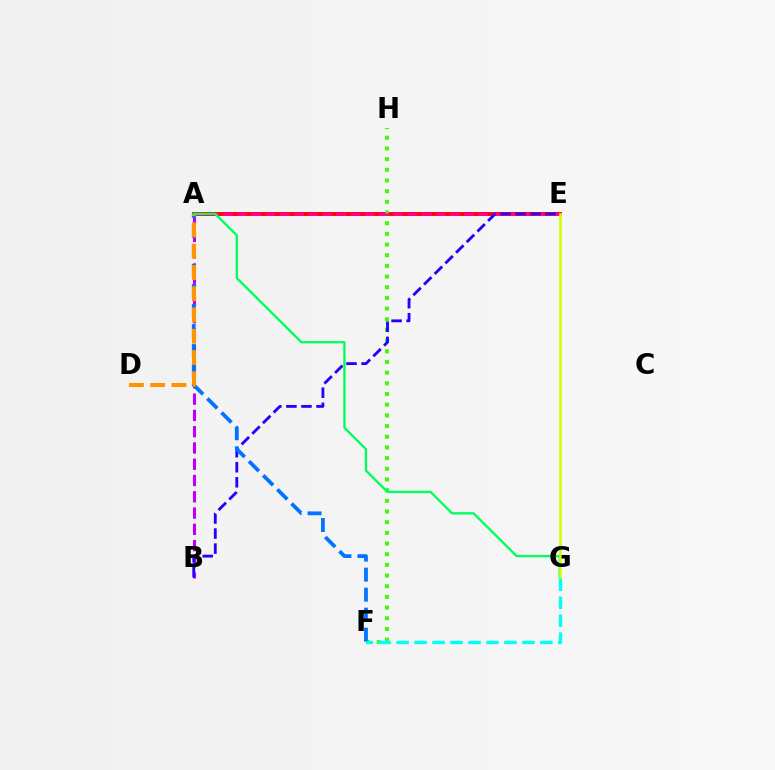{('A', 'B'): [{'color': '#b900ff', 'line_style': 'dashed', 'thickness': 2.21}], ('A', 'E'): [{'color': '#ff0000', 'line_style': 'solid', 'thickness': 2.81}, {'color': '#ff00ac', 'line_style': 'dashed', 'thickness': 1.93}], ('F', 'H'): [{'color': '#3dff00', 'line_style': 'dotted', 'thickness': 2.9}], ('B', 'E'): [{'color': '#2500ff', 'line_style': 'dashed', 'thickness': 2.05}], ('A', 'F'): [{'color': '#0074ff', 'line_style': 'dashed', 'thickness': 2.72}], ('A', 'D'): [{'color': '#ff9400', 'line_style': 'dashed', 'thickness': 2.89}], ('A', 'G'): [{'color': '#00ff5c', 'line_style': 'solid', 'thickness': 1.67}], ('E', 'G'): [{'color': '#d1ff00', 'line_style': 'solid', 'thickness': 1.89}], ('F', 'G'): [{'color': '#00fff6', 'line_style': 'dashed', 'thickness': 2.44}]}